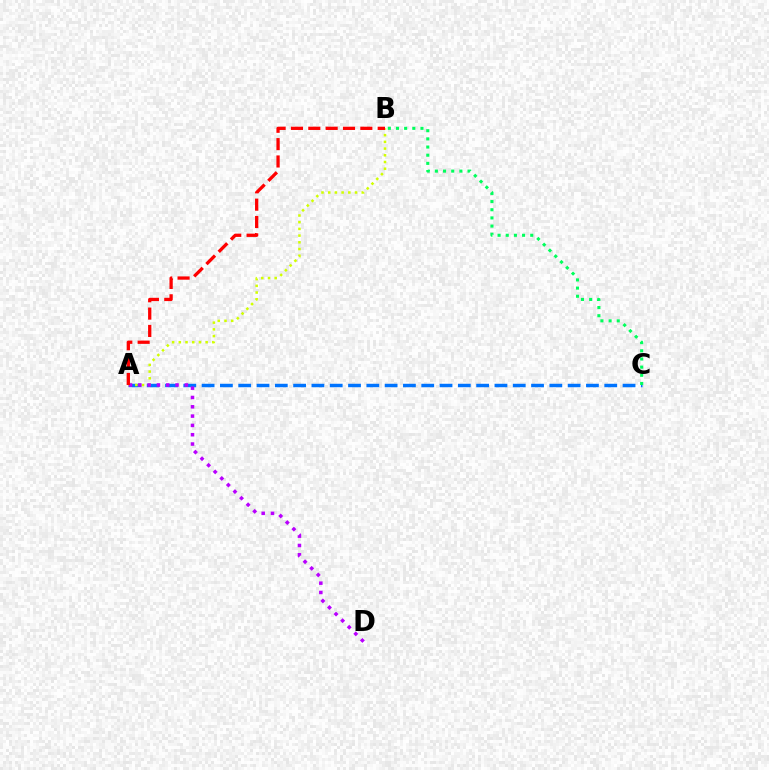{('A', 'C'): [{'color': '#0074ff', 'line_style': 'dashed', 'thickness': 2.49}], ('A', 'B'): [{'color': '#d1ff00', 'line_style': 'dotted', 'thickness': 1.82}, {'color': '#ff0000', 'line_style': 'dashed', 'thickness': 2.36}], ('B', 'C'): [{'color': '#00ff5c', 'line_style': 'dotted', 'thickness': 2.22}], ('A', 'D'): [{'color': '#b900ff', 'line_style': 'dotted', 'thickness': 2.53}]}